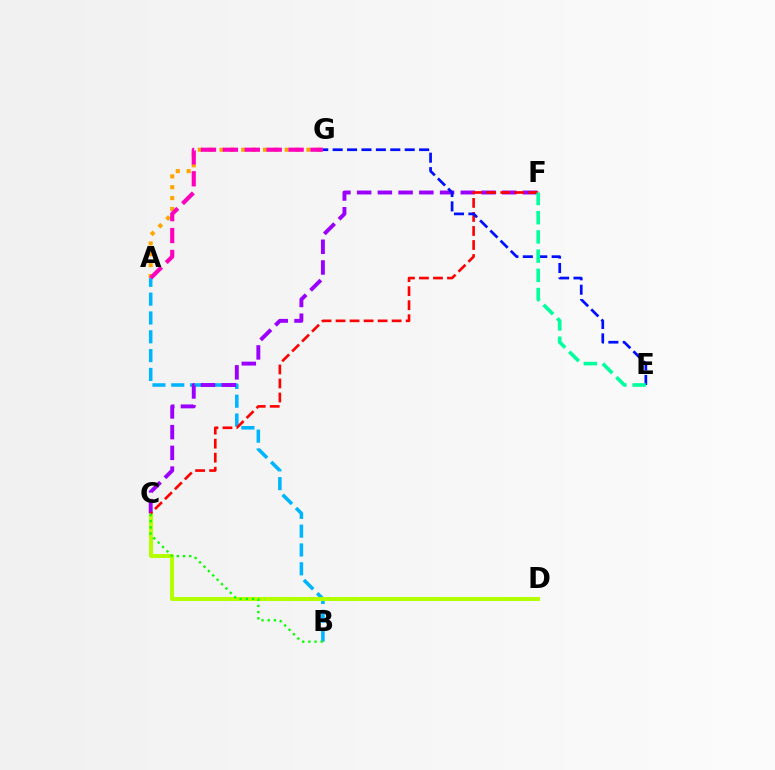{('A', 'B'): [{'color': '#00b5ff', 'line_style': 'dashed', 'thickness': 2.56}], ('C', 'D'): [{'color': '#b3ff00', 'line_style': 'solid', 'thickness': 2.91}], ('A', 'G'): [{'color': '#ffa500', 'line_style': 'dotted', 'thickness': 2.95}, {'color': '#ff00bd', 'line_style': 'dashed', 'thickness': 2.98}], ('C', 'F'): [{'color': '#9b00ff', 'line_style': 'dashed', 'thickness': 2.82}, {'color': '#ff0000', 'line_style': 'dashed', 'thickness': 1.91}], ('B', 'C'): [{'color': '#08ff00', 'line_style': 'dotted', 'thickness': 1.68}], ('E', 'G'): [{'color': '#0010ff', 'line_style': 'dashed', 'thickness': 1.96}], ('E', 'F'): [{'color': '#00ff9d', 'line_style': 'dashed', 'thickness': 2.61}]}